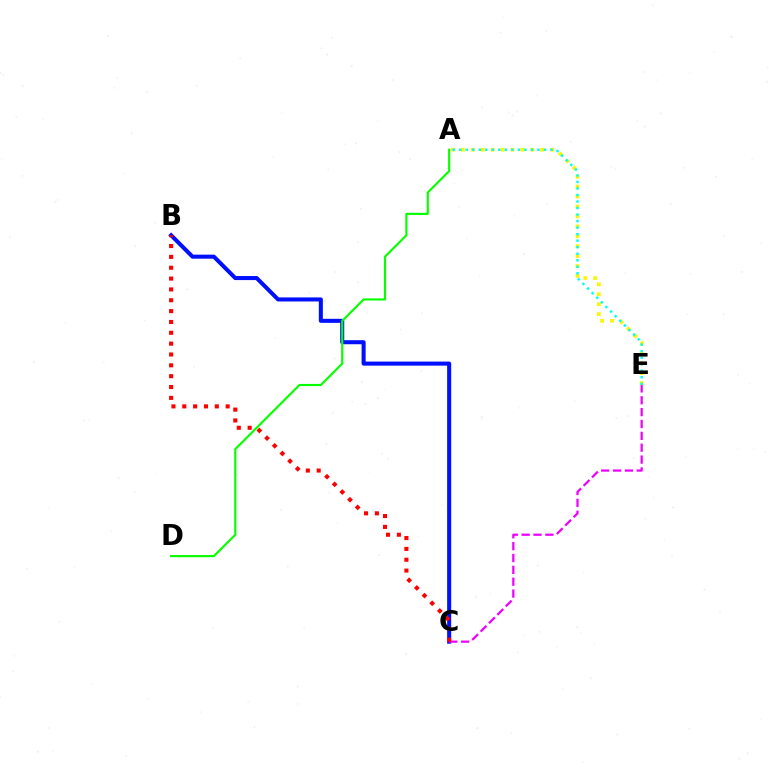{('A', 'E'): [{'color': '#fcf500', 'line_style': 'dotted', 'thickness': 2.7}, {'color': '#00fff6', 'line_style': 'dotted', 'thickness': 1.77}], ('B', 'C'): [{'color': '#0010ff', 'line_style': 'solid', 'thickness': 2.92}, {'color': '#ff0000', 'line_style': 'dotted', 'thickness': 2.95}], ('A', 'D'): [{'color': '#08ff00', 'line_style': 'solid', 'thickness': 1.55}], ('C', 'E'): [{'color': '#ee00ff', 'line_style': 'dashed', 'thickness': 1.61}]}